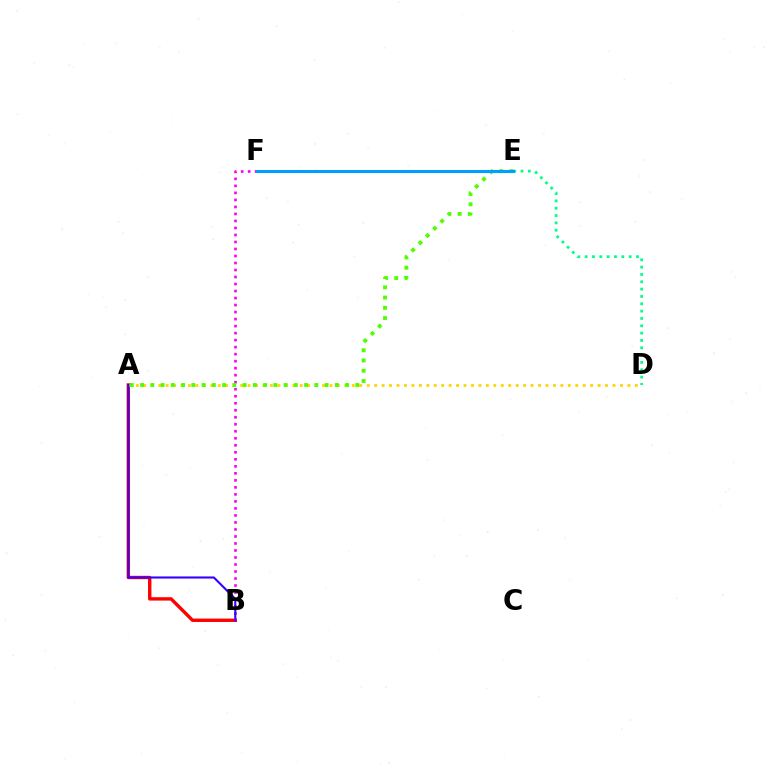{('A', 'B'): [{'color': '#ff0000', 'line_style': 'solid', 'thickness': 2.43}, {'color': '#3700ff', 'line_style': 'solid', 'thickness': 1.52}], ('B', 'F'): [{'color': '#ff00ed', 'line_style': 'dotted', 'thickness': 1.9}], ('D', 'E'): [{'color': '#00ff86', 'line_style': 'dotted', 'thickness': 1.99}], ('A', 'D'): [{'color': '#ffd500', 'line_style': 'dotted', 'thickness': 2.02}], ('A', 'E'): [{'color': '#4fff00', 'line_style': 'dotted', 'thickness': 2.79}], ('E', 'F'): [{'color': '#009eff', 'line_style': 'solid', 'thickness': 2.19}]}